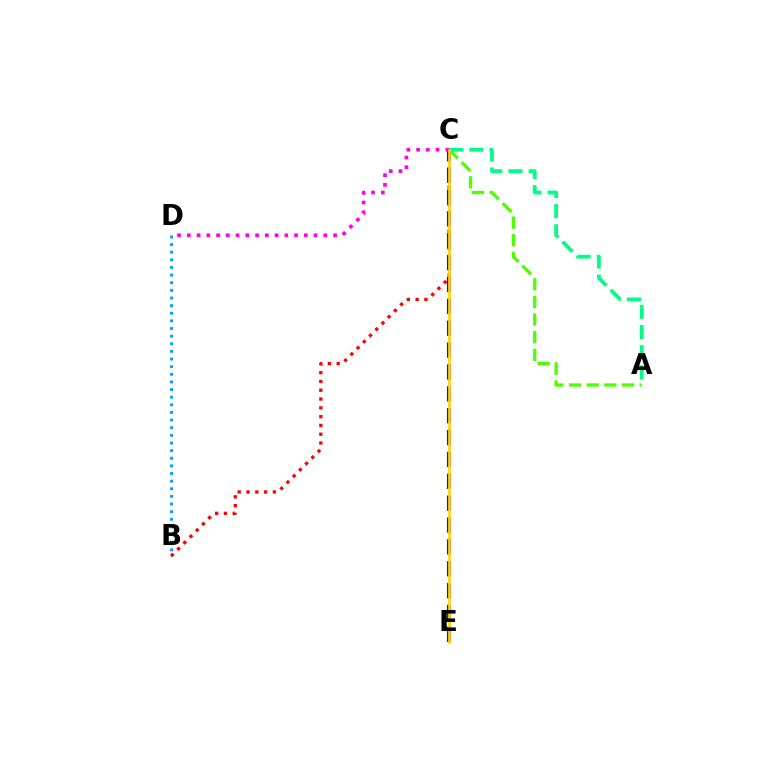{('B', 'C'): [{'color': '#ff0000', 'line_style': 'dotted', 'thickness': 2.39}], ('A', 'C'): [{'color': '#4fff00', 'line_style': 'dashed', 'thickness': 2.4}, {'color': '#00ff86', 'line_style': 'dashed', 'thickness': 2.74}], ('B', 'D'): [{'color': '#009eff', 'line_style': 'dotted', 'thickness': 2.07}], ('C', 'E'): [{'color': '#3700ff', 'line_style': 'dashed', 'thickness': 2.97}, {'color': '#ffd500', 'line_style': 'solid', 'thickness': 1.91}], ('C', 'D'): [{'color': '#ff00ed', 'line_style': 'dotted', 'thickness': 2.65}]}